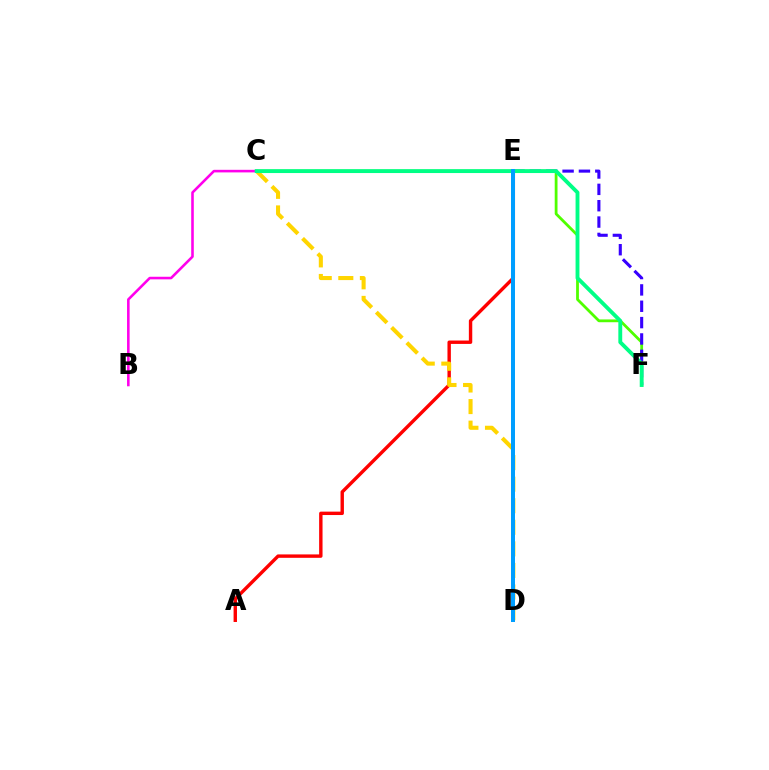{('B', 'C'): [{'color': '#ff00ed', 'line_style': 'solid', 'thickness': 1.86}], ('C', 'F'): [{'color': '#4fff00', 'line_style': 'solid', 'thickness': 2.01}, {'color': '#00ff86', 'line_style': 'solid', 'thickness': 2.78}], ('E', 'F'): [{'color': '#3700ff', 'line_style': 'dashed', 'thickness': 2.22}], ('A', 'E'): [{'color': '#ff0000', 'line_style': 'solid', 'thickness': 2.45}], ('C', 'D'): [{'color': '#ffd500', 'line_style': 'dashed', 'thickness': 2.93}], ('D', 'E'): [{'color': '#009eff', 'line_style': 'solid', 'thickness': 2.88}]}